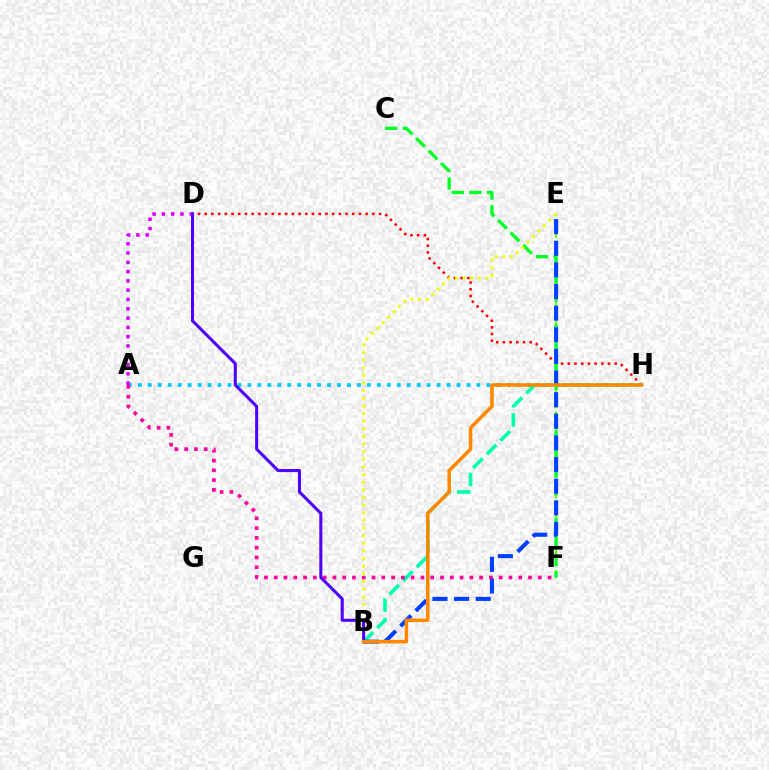{('E', 'F'): [{'color': '#66ff00', 'line_style': 'dashed', 'thickness': 1.54}], ('A', 'H'): [{'color': '#00c7ff', 'line_style': 'dotted', 'thickness': 2.71}], ('D', 'H'): [{'color': '#ff0000', 'line_style': 'dotted', 'thickness': 1.82}], ('B', 'H'): [{'color': '#00ffaf', 'line_style': 'dashed', 'thickness': 2.62}, {'color': '#ff8800', 'line_style': 'solid', 'thickness': 2.53}], ('C', 'F'): [{'color': '#00ff27', 'line_style': 'dashed', 'thickness': 2.39}], ('B', 'E'): [{'color': '#003fff', 'line_style': 'dashed', 'thickness': 2.94}, {'color': '#eeff00', 'line_style': 'dotted', 'thickness': 2.07}], ('A', 'F'): [{'color': '#ff00a0', 'line_style': 'dotted', 'thickness': 2.66}], ('A', 'D'): [{'color': '#d600ff', 'line_style': 'dotted', 'thickness': 2.53}], ('B', 'D'): [{'color': '#4f00ff', 'line_style': 'solid', 'thickness': 2.2}]}